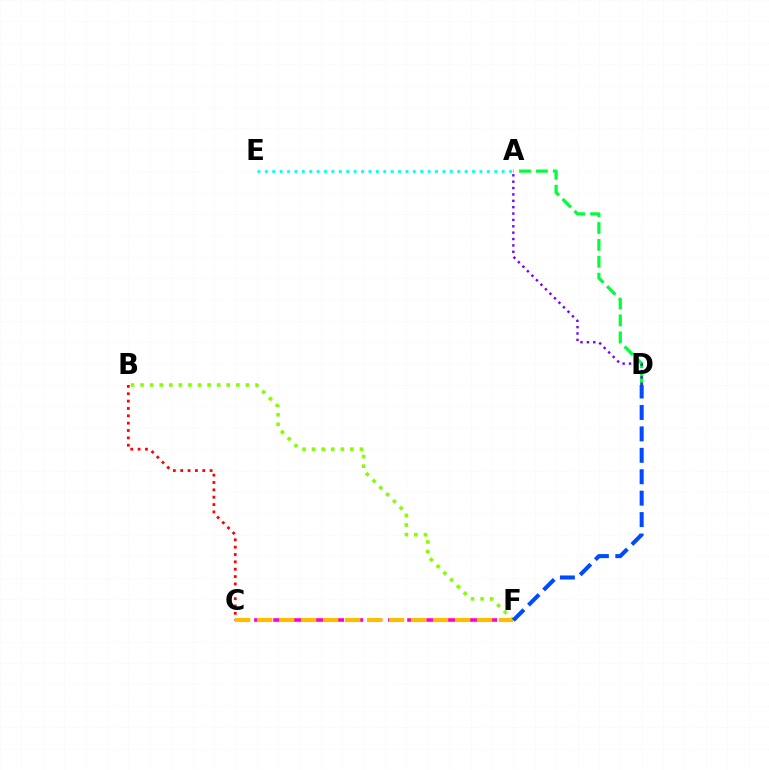{('A', 'D'): [{'color': '#00ff39', 'line_style': 'dashed', 'thickness': 2.29}, {'color': '#7200ff', 'line_style': 'dotted', 'thickness': 1.73}], ('A', 'E'): [{'color': '#00fff6', 'line_style': 'dotted', 'thickness': 2.01}], ('B', 'C'): [{'color': '#ff0000', 'line_style': 'dotted', 'thickness': 2.0}], ('C', 'F'): [{'color': '#ff00cf', 'line_style': 'dashed', 'thickness': 2.6}, {'color': '#ffbd00', 'line_style': 'dashed', 'thickness': 2.99}], ('B', 'F'): [{'color': '#84ff00', 'line_style': 'dotted', 'thickness': 2.6}], ('D', 'F'): [{'color': '#004bff', 'line_style': 'dashed', 'thickness': 2.91}]}